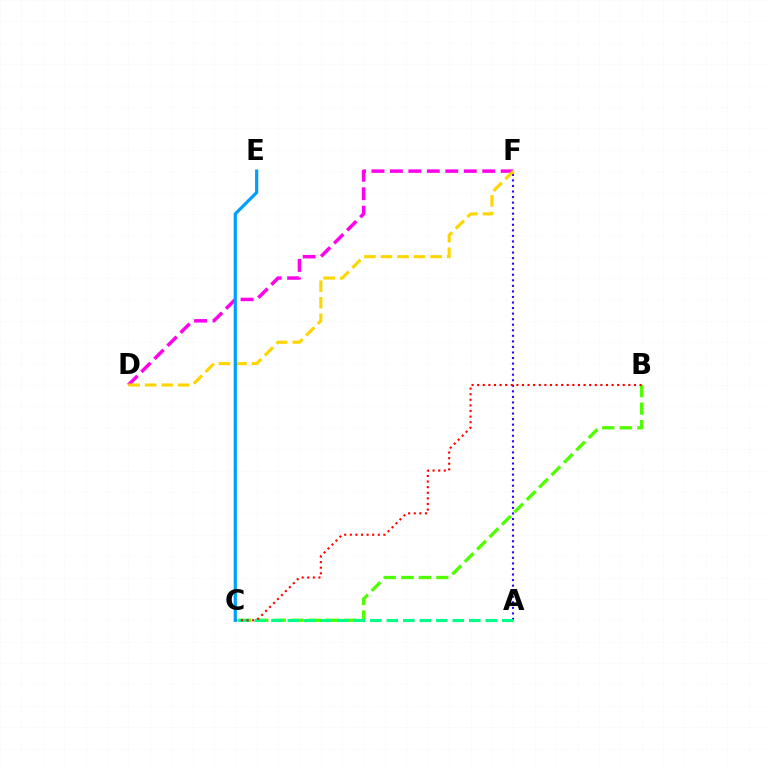{('B', 'C'): [{'color': '#4fff00', 'line_style': 'dashed', 'thickness': 2.38}, {'color': '#ff0000', 'line_style': 'dotted', 'thickness': 1.52}], ('A', 'F'): [{'color': '#3700ff', 'line_style': 'dotted', 'thickness': 1.51}], ('D', 'F'): [{'color': '#ff00ed', 'line_style': 'dashed', 'thickness': 2.51}, {'color': '#ffd500', 'line_style': 'dashed', 'thickness': 2.25}], ('A', 'C'): [{'color': '#00ff86', 'line_style': 'dashed', 'thickness': 2.24}], ('C', 'E'): [{'color': '#009eff', 'line_style': 'solid', 'thickness': 2.31}]}